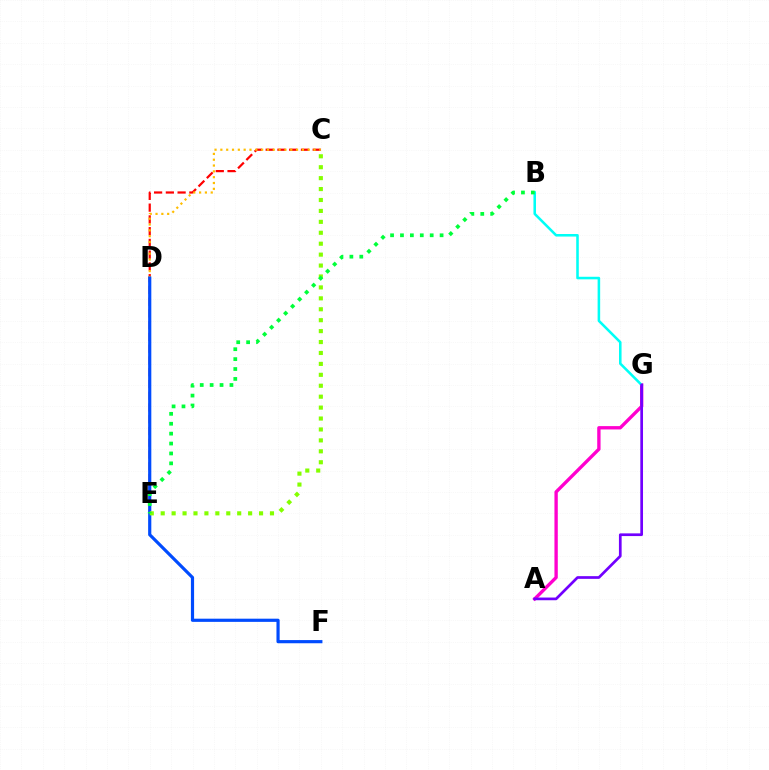{('C', 'E'): [{'color': '#ff0000', 'line_style': 'dashed', 'thickness': 1.6}, {'color': '#84ff00', 'line_style': 'dotted', 'thickness': 2.97}], ('A', 'G'): [{'color': '#ff00cf', 'line_style': 'solid', 'thickness': 2.41}, {'color': '#7200ff', 'line_style': 'solid', 'thickness': 1.94}], ('C', 'D'): [{'color': '#ffbd00', 'line_style': 'dotted', 'thickness': 1.58}], ('D', 'F'): [{'color': '#004bff', 'line_style': 'solid', 'thickness': 2.29}], ('B', 'G'): [{'color': '#00fff6', 'line_style': 'solid', 'thickness': 1.84}], ('B', 'E'): [{'color': '#00ff39', 'line_style': 'dotted', 'thickness': 2.69}]}